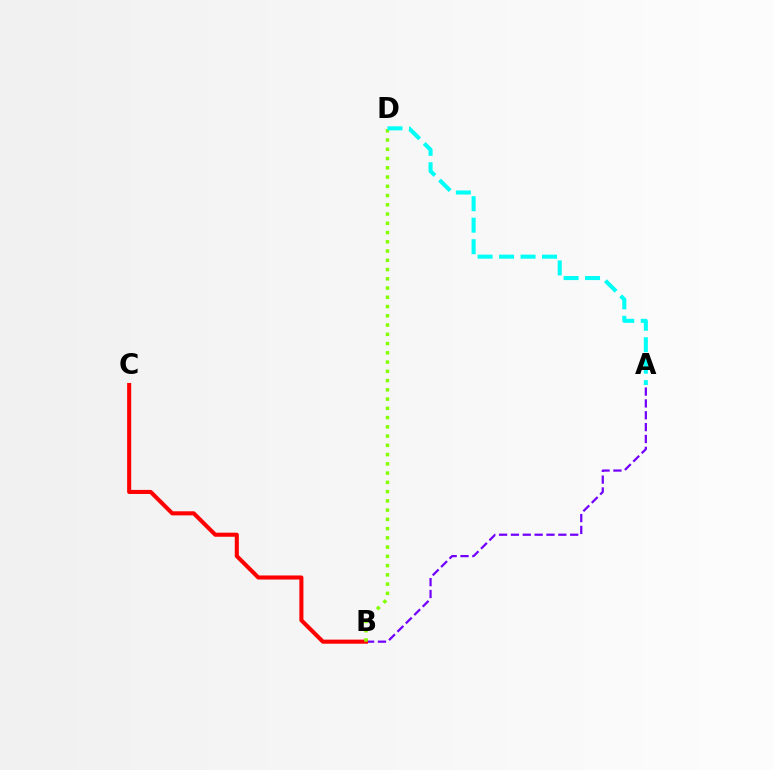{('A', 'B'): [{'color': '#7200ff', 'line_style': 'dashed', 'thickness': 1.61}], ('B', 'C'): [{'color': '#ff0000', 'line_style': 'solid', 'thickness': 2.93}], ('B', 'D'): [{'color': '#84ff00', 'line_style': 'dotted', 'thickness': 2.51}], ('A', 'D'): [{'color': '#00fff6', 'line_style': 'dashed', 'thickness': 2.92}]}